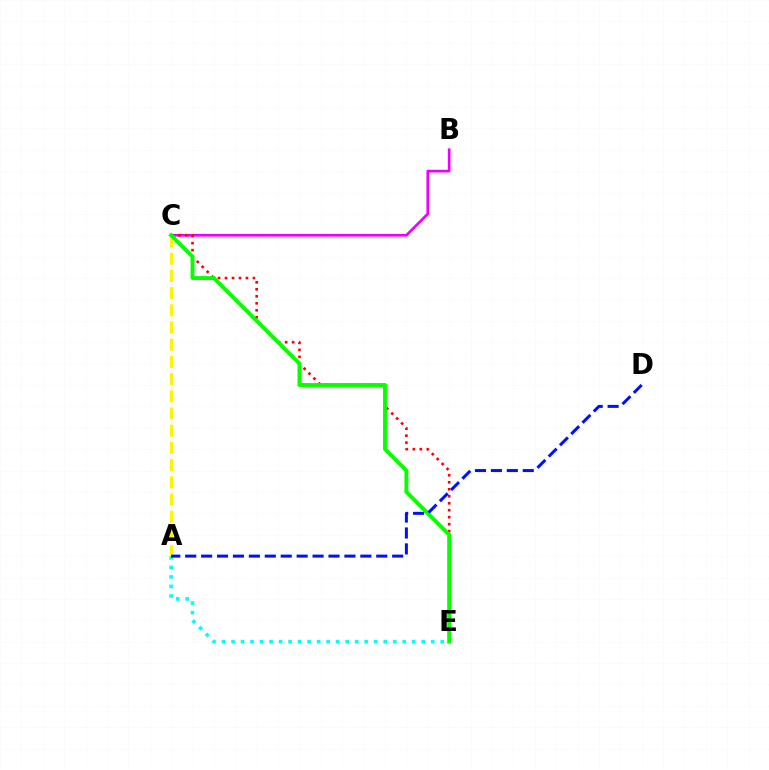{('B', 'C'): [{'color': '#ee00ff', 'line_style': 'solid', 'thickness': 1.93}], ('A', 'E'): [{'color': '#00fff6', 'line_style': 'dotted', 'thickness': 2.58}], ('A', 'C'): [{'color': '#fcf500', 'line_style': 'dashed', 'thickness': 2.34}], ('C', 'E'): [{'color': '#ff0000', 'line_style': 'dotted', 'thickness': 1.9}, {'color': '#08ff00', 'line_style': 'solid', 'thickness': 2.81}], ('A', 'D'): [{'color': '#0010ff', 'line_style': 'dashed', 'thickness': 2.16}]}